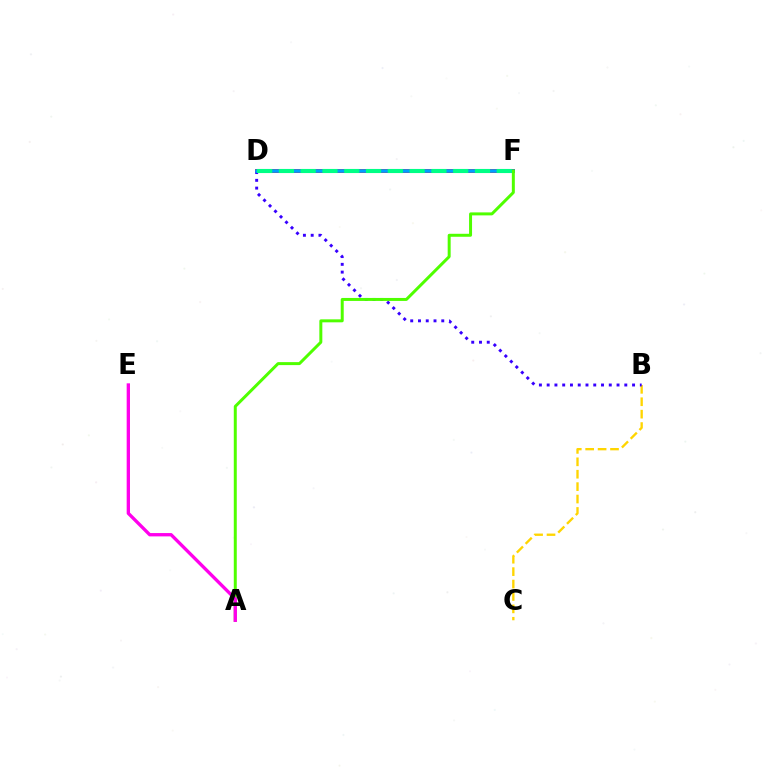{('D', 'F'): [{'color': '#ff0000', 'line_style': 'solid', 'thickness': 2.78}, {'color': '#009eff', 'line_style': 'solid', 'thickness': 2.57}, {'color': '#00ff86', 'line_style': 'dashed', 'thickness': 2.96}], ('B', 'C'): [{'color': '#ffd500', 'line_style': 'dashed', 'thickness': 1.69}], ('B', 'D'): [{'color': '#3700ff', 'line_style': 'dotted', 'thickness': 2.11}], ('A', 'F'): [{'color': '#4fff00', 'line_style': 'solid', 'thickness': 2.15}], ('A', 'E'): [{'color': '#ff00ed', 'line_style': 'solid', 'thickness': 2.39}]}